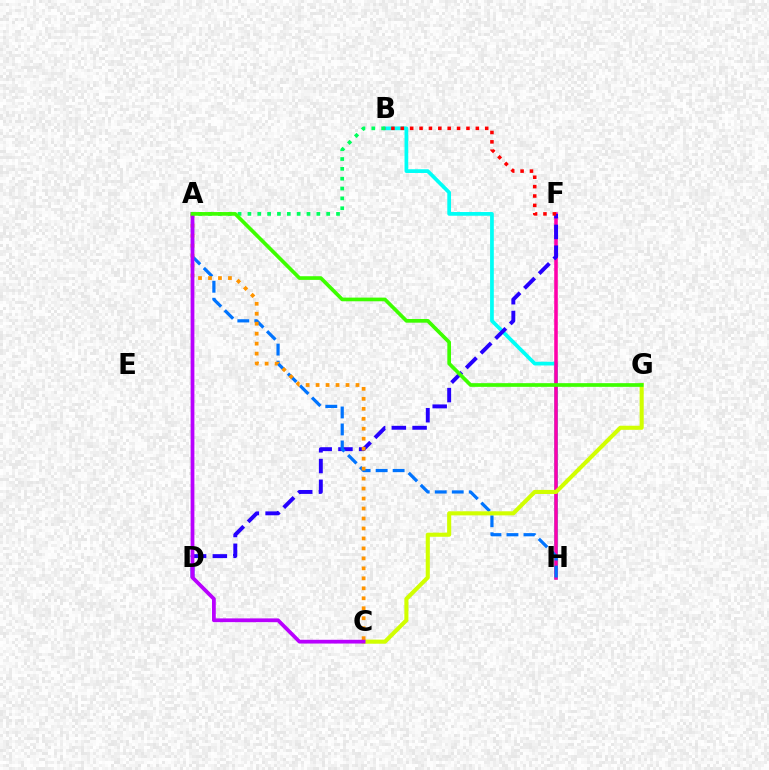{('B', 'H'): [{'color': '#00fff6', 'line_style': 'solid', 'thickness': 2.68}], ('F', 'H'): [{'color': '#ff00ac', 'line_style': 'solid', 'thickness': 2.57}], ('A', 'B'): [{'color': '#00ff5c', 'line_style': 'dotted', 'thickness': 2.68}], ('D', 'F'): [{'color': '#2500ff', 'line_style': 'dashed', 'thickness': 2.82}], ('A', 'H'): [{'color': '#0074ff', 'line_style': 'dashed', 'thickness': 2.31}], ('C', 'G'): [{'color': '#d1ff00', 'line_style': 'solid', 'thickness': 2.94}], ('A', 'C'): [{'color': '#ff9400', 'line_style': 'dotted', 'thickness': 2.71}, {'color': '#b900ff', 'line_style': 'solid', 'thickness': 2.71}], ('B', 'F'): [{'color': '#ff0000', 'line_style': 'dotted', 'thickness': 2.55}], ('A', 'G'): [{'color': '#3dff00', 'line_style': 'solid', 'thickness': 2.65}]}